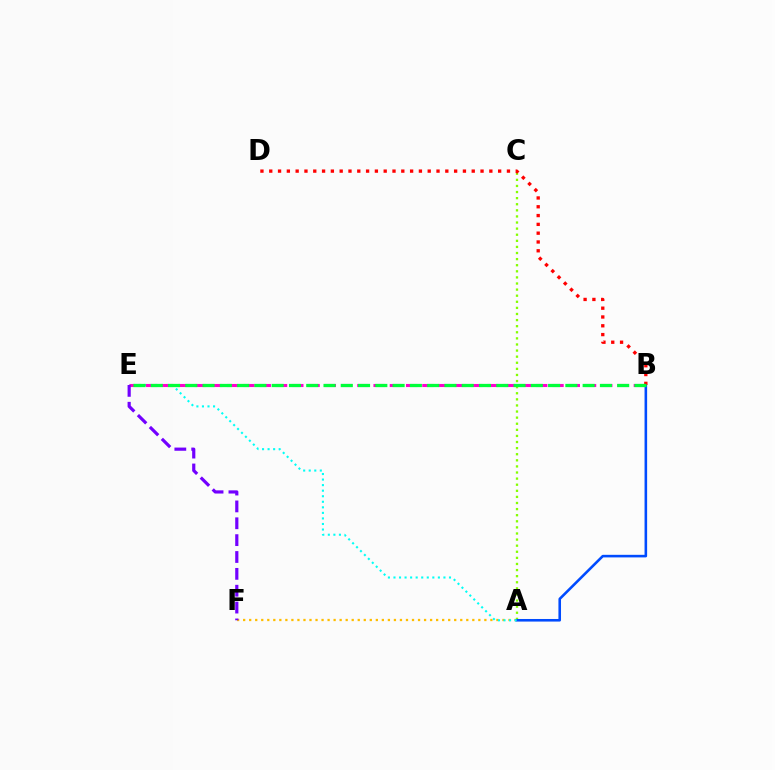{('A', 'C'): [{'color': '#84ff00', 'line_style': 'dotted', 'thickness': 1.66}], ('A', 'F'): [{'color': '#ffbd00', 'line_style': 'dotted', 'thickness': 1.64}], ('A', 'B'): [{'color': '#004bff', 'line_style': 'solid', 'thickness': 1.86}], ('A', 'E'): [{'color': '#00fff6', 'line_style': 'dotted', 'thickness': 1.51}], ('B', 'E'): [{'color': '#ff00cf', 'line_style': 'dashed', 'thickness': 2.21}, {'color': '#00ff39', 'line_style': 'dashed', 'thickness': 2.35}], ('B', 'D'): [{'color': '#ff0000', 'line_style': 'dotted', 'thickness': 2.39}], ('E', 'F'): [{'color': '#7200ff', 'line_style': 'dashed', 'thickness': 2.29}]}